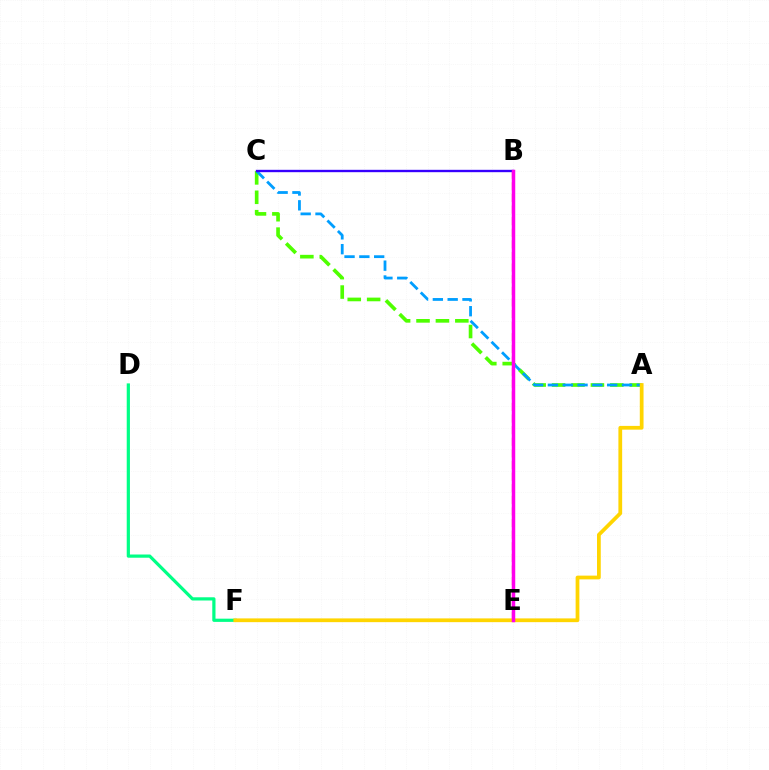{('B', 'E'): [{'color': '#ff0000', 'line_style': 'dashed', 'thickness': 1.58}, {'color': '#ff00ed', 'line_style': 'solid', 'thickness': 2.51}], ('A', 'C'): [{'color': '#4fff00', 'line_style': 'dashed', 'thickness': 2.64}, {'color': '#009eff', 'line_style': 'dashed', 'thickness': 2.01}], ('D', 'F'): [{'color': '#00ff86', 'line_style': 'solid', 'thickness': 2.31}], ('B', 'C'): [{'color': '#3700ff', 'line_style': 'solid', 'thickness': 1.71}], ('A', 'F'): [{'color': '#ffd500', 'line_style': 'solid', 'thickness': 2.7}]}